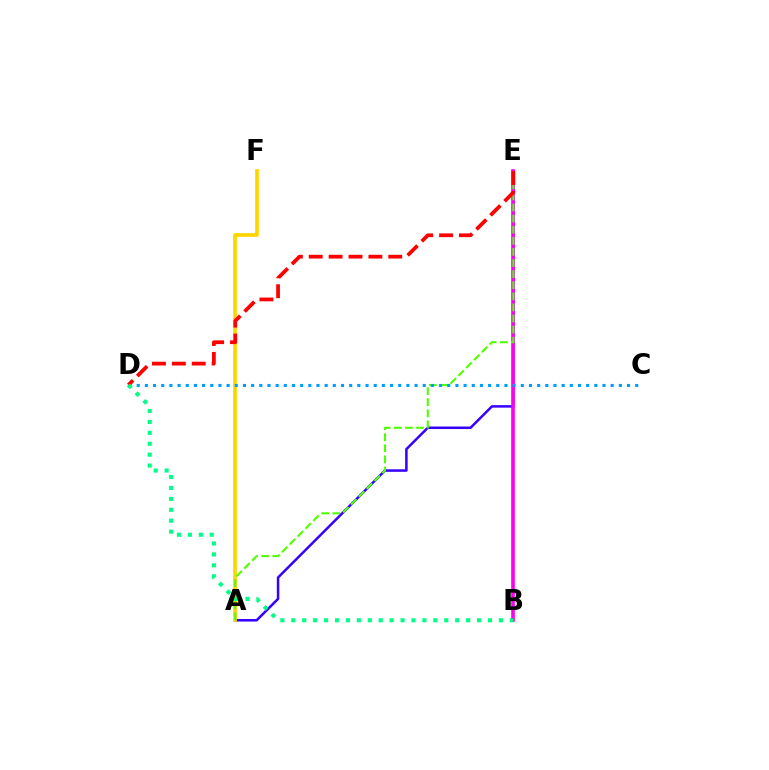{('A', 'E'): [{'color': '#3700ff', 'line_style': 'solid', 'thickness': 1.81}, {'color': '#4fff00', 'line_style': 'dashed', 'thickness': 1.51}], ('B', 'E'): [{'color': '#ff00ed', 'line_style': 'solid', 'thickness': 2.62}], ('A', 'F'): [{'color': '#ffd500', 'line_style': 'solid', 'thickness': 2.67}], ('C', 'D'): [{'color': '#009eff', 'line_style': 'dotted', 'thickness': 2.22}], ('D', 'E'): [{'color': '#ff0000', 'line_style': 'dashed', 'thickness': 2.7}], ('B', 'D'): [{'color': '#00ff86', 'line_style': 'dotted', 'thickness': 2.97}]}